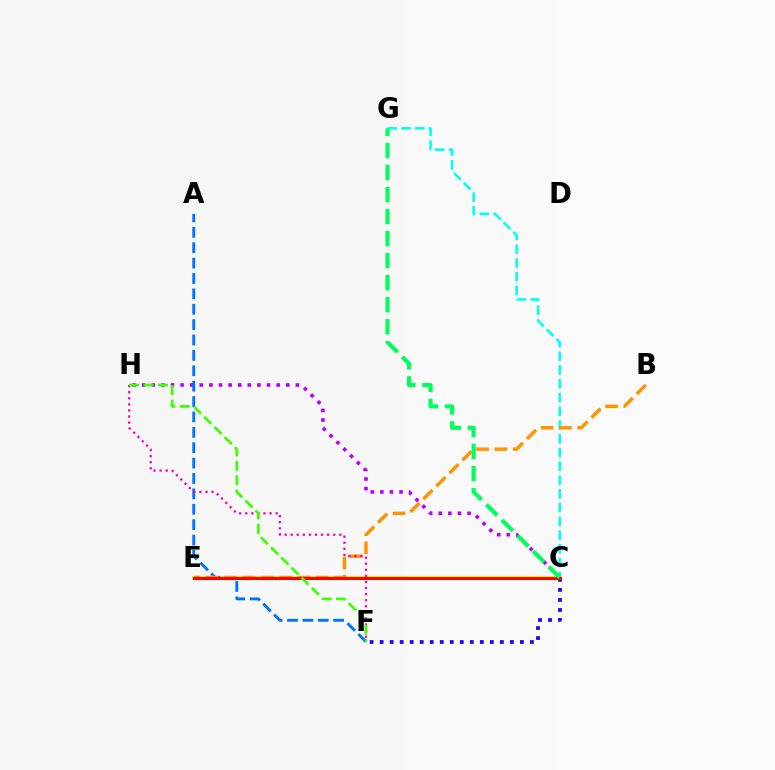{('C', 'G'): [{'color': '#00fff6', 'line_style': 'dashed', 'thickness': 1.87}, {'color': '#00ff5c', 'line_style': 'dashed', 'thickness': 2.99}], ('C', 'H'): [{'color': '#b900ff', 'line_style': 'dotted', 'thickness': 2.61}], ('C', 'E'): [{'color': '#d1ff00', 'line_style': 'solid', 'thickness': 2.85}, {'color': '#ff0000', 'line_style': 'solid', 'thickness': 2.19}], ('A', 'F'): [{'color': '#0074ff', 'line_style': 'dashed', 'thickness': 2.09}], ('C', 'F'): [{'color': '#2500ff', 'line_style': 'dotted', 'thickness': 2.72}], ('B', 'E'): [{'color': '#ff9400', 'line_style': 'dashed', 'thickness': 2.49}], ('F', 'H'): [{'color': '#ff00ac', 'line_style': 'dotted', 'thickness': 1.65}, {'color': '#3dff00', 'line_style': 'dashed', 'thickness': 1.95}]}